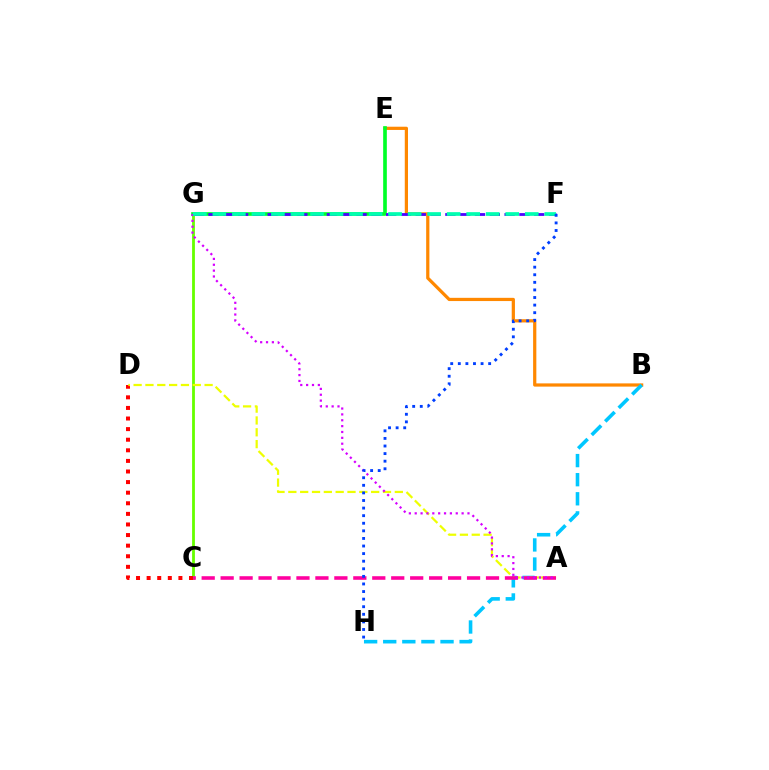{('C', 'G'): [{'color': '#66ff00', 'line_style': 'solid', 'thickness': 2.02}], ('B', 'E'): [{'color': '#ff8800', 'line_style': 'solid', 'thickness': 2.32}], ('C', 'D'): [{'color': '#ff0000', 'line_style': 'dotted', 'thickness': 2.88}], ('B', 'H'): [{'color': '#00c7ff', 'line_style': 'dashed', 'thickness': 2.59}], ('A', 'D'): [{'color': '#eeff00', 'line_style': 'dashed', 'thickness': 1.61}], ('A', 'C'): [{'color': '#ff00a0', 'line_style': 'dashed', 'thickness': 2.58}], ('E', 'G'): [{'color': '#00ff27', 'line_style': 'solid', 'thickness': 2.63}], ('A', 'G'): [{'color': '#d600ff', 'line_style': 'dotted', 'thickness': 1.59}], ('F', 'G'): [{'color': '#4f00ff', 'line_style': 'dashed', 'thickness': 2.01}, {'color': '#00ffaf', 'line_style': 'dashed', 'thickness': 2.65}], ('F', 'H'): [{'color': '#003fff', 'line_style': 'dotted', 'thickness': 2.06}]}